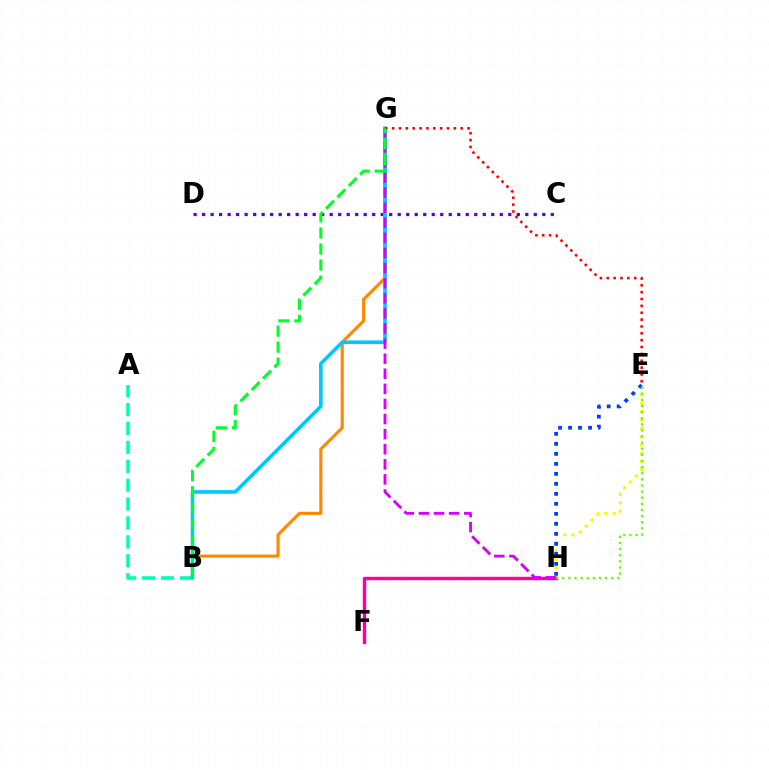{('E', 'H'): [{'color': '#eeff00', 'line_style': 'dotted', 'thickness': 2.26}, {'color': '#003fff', 'line_style': 'dotted', 'thickness': 2.72}, {'color': '#66ff00', 'line_style': 'dotted', 'thickness': 1.66}], ('C', 'D'): [{'color': '#4f00ff', 'line_style': 'dotted', 'thickness': 2.31}], ('F', 'H'): [{'color': '#ff00a0', 'line_style': 'solid', 'thickness': 2.46}], ('A', 'B'): [{'color': '#00ffaf', 'line_style': 'dashed', 'thickness': 2.57}], ('B', 'G'): [{'color': '#ff8800', 'line_style': 'solid', 'thickness': 2.23}, {'color': '#00c7ff', 'line_style': 'solid', 'thickness': 2.59}, {'color': '#00ff27', 'line_style': 'dashed', 'thickness': 2.18}], ('G', 'H'): [{'color': '#d600ff', 'line_style': 'dashed', 'thickness': 2.05}], ('E', 'G'): [{'color': '#ff0000', 'line_style': 'dotted', 'thickness': 1.86}]}